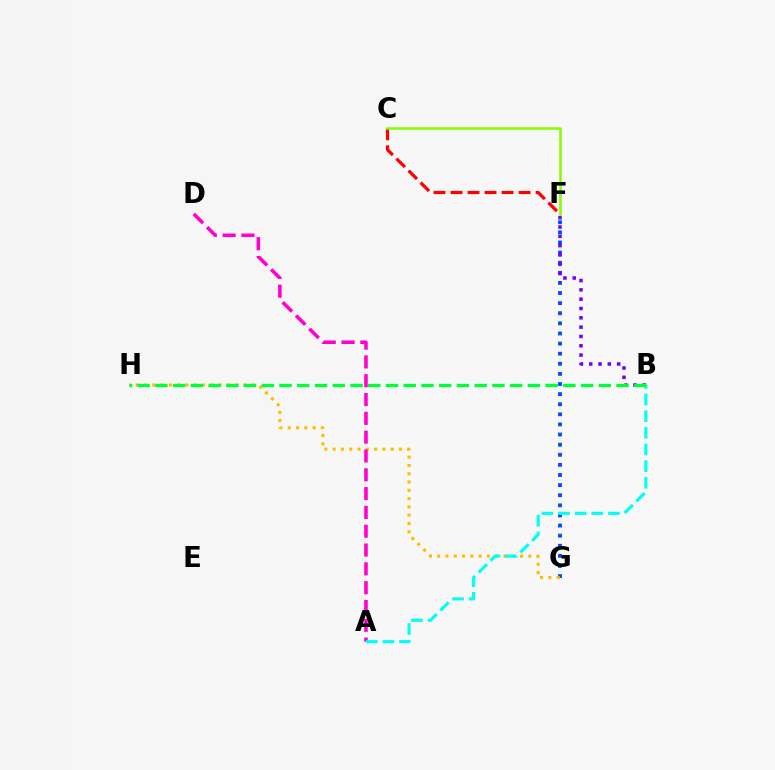{('F', 'G'): [{'color': '#004bff', 'line_style': 'dotted', 'thickness': 2.75}], ('B', 'F'): [{'color': '#7200ff', 'line_style': 'dotted', 'thickness': 2.53}], ('G', 'H'): [{'color': '#ffbd00', 'line_style': 'dotted', 'thickness': 2.25}], ('C', 'F'): [{'color': '#ff0000', 'line_style': 'dashed', 'thickness': 2.31}, {'color': '#84ff00', 'line_style': 'solid', 'thickness': 1.86}], ('A', 'D'): [{'color': '#ff00cf', 'line_style': 'dashed', 'thickness': 2.56}], ('A', 'B'): [{'color': '#00fff6', 'line_style': 'dashed', 'thickness': 2.26}], ('B', 'H'): [{'color': '#00ff39', 'line_style': 'dashed', 'thickness': 2.41}]}